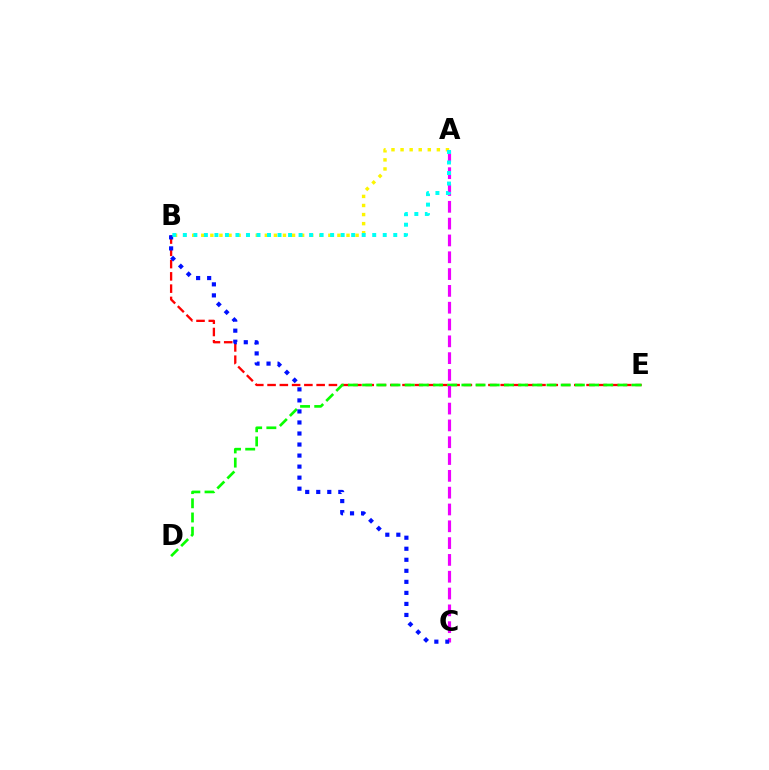{('B', 'E'): [{'color': '#ff0000', 'line_style': 'dashed', 'thickness': 1.67}], ('D', 'E'): [{'color': '#08ff00', 'line_style': 'dashed', 'thickness': 1.93}], ('A', 'C'): [{'color': '#ee00ff', 'line_style': 'dashed', 'thickness': 2.28}], ('B', 'C'): [{'color': '#0010ff', 'line_style': 'dotted', 'thickness': 3.0}], ('A', 'B'): [{'color': '#fcf500', 'line_style': 'dotted', 'thickness': 2.47}, {'color': '#00fff6', 'line_style': 'dotted', 'thickness': 2.86}]}